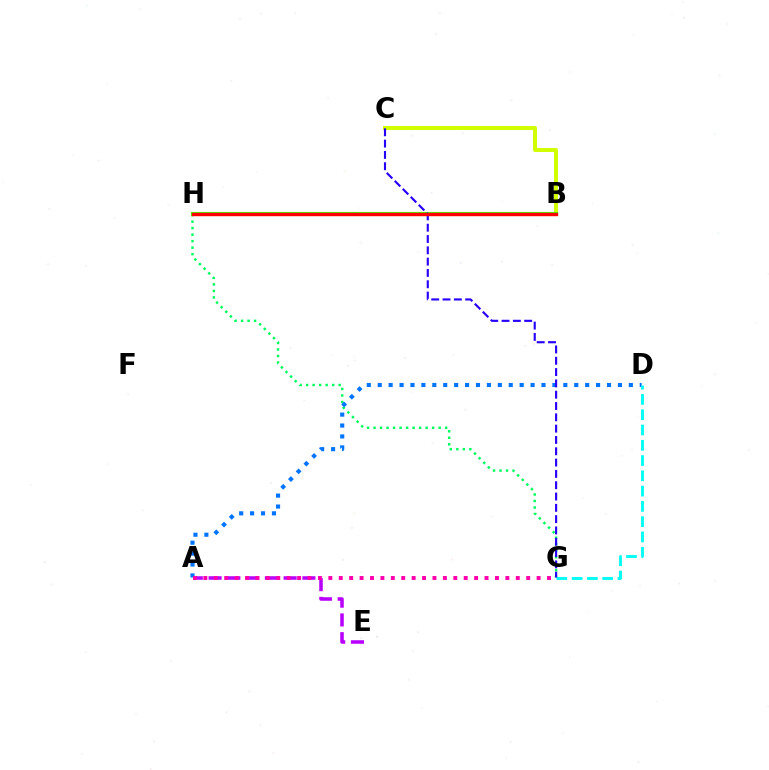{('A', 'E'): [{'color': '#b900ff', 'line_style': 'dashed', 'thickness': 2.55}], ('G', 'H'): [{'color': '#00ff5c', 'line_style': 'dotted', 'thickness': 1.77}], ('B', 'C'): [{'color': '#d1ff00', 'line_style': 'solid', 'thickness': 2.87}], ('B', 'H'): [{'color': '#ff9400', 'line_style': 'solid', 'thickness': 3.0}, {'color': '#3dff00', 'line_style': 'solid', 'thickness': 2.81}, {'color': '#ff0000', 'line_style': 'solid', 'thickness': 2.39}], ('A', 'D'): [{'color': '#0074ff', 'line_style': 'dotted', 'thickness': 2.97}], ('D', 'G'): [{'color': '#00fff6', 'line_style': 'dashed', 'thickness': 2.08}], ('C', 'G'): [{'color': '#2500ff', 'line_style': 'dashed', 'thickness': 1.54}], ('A', 'G'): [{'color': '#ff00ac', 'line_style': 'dotted', 'thickness': 2.83}]}